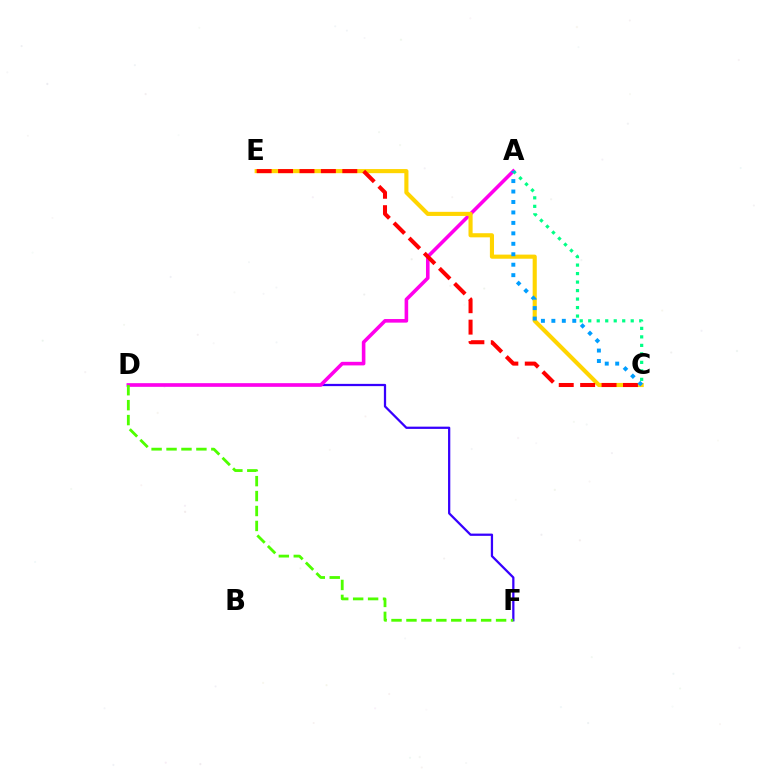{('D', 'F'): [{'color': '#3700ff', 'line_style': 'solid', 'thickness': 1.62}, {'color': '#4fff00', 'line_style': 'dashed', 'thickness': 2.03}], ('A', 'D'): [{'color': '#ff00ed', 'line_style': 'solid', 'thickness': 2.58}], ('C', 'E'): [{'color': '#ffd500', 'line_style': 'solid', 'thickness': 2.96}, {'color': '#ff0000', 'line_style': 'dashed', 'thickness': 2.91}], ('A', 'C'): [{'color': '#00ff86', 'line_style': 'dotted', 'thickness': 2.31}, {'color': '#009eff', 'line_style': 'dotted', 'thickness': 2.84}]}